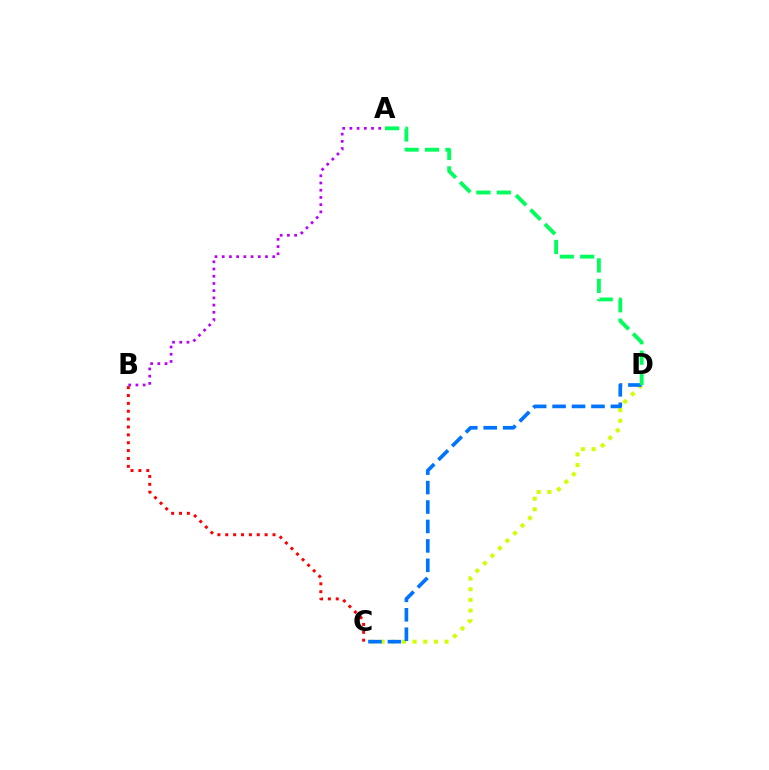{('A', 'B'): [{'color': '#b900ff', 'line_style': 'dotted', 'thickness': 1.96}], ('C', 'D'): [{'color': '#d1ff00', 'line_style': 'dotted', 'thickness': 2.89}, {'color': '#0074ff', 'line_style': 'dashed', 'thickness': 2.64}], ('B', 'C'): [{'color': '#ff0000', 'line_style': 'dotted', 'thickness': 2.14}], ('A', 'D'): [{'color': '#00ff5c', 'line_style': 'dashed', 'thickness': 2.77}]}